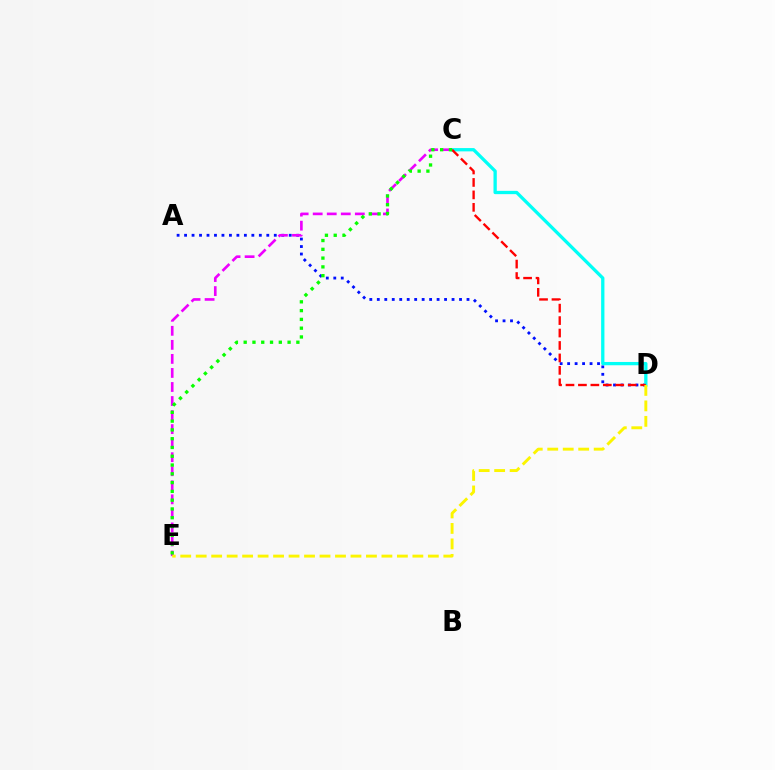{('A', 'D'): [{'color': '#0010ff', 'line_style': 'dotted', 'thickness': 2.03}], ('C', 'D'): [{'color': '#00fff6', 'line_style': 'solid', 'thickness': 2.37}, {'color': '#ff0000', 'line_style': 'dashed', 'thickness': 1.69}], ('C', 'E'): [{'color': '#ee00ff', 'line_style': 'dashed', 'thickness': 1.91}, {'color': '#08ff00', 'line_style': 'dotted', 'thickness': 2.39}], ('D', 'E'): [{'color': '#fcf500', 'line_style': 'dashed', 'thickness': 2.1}]}